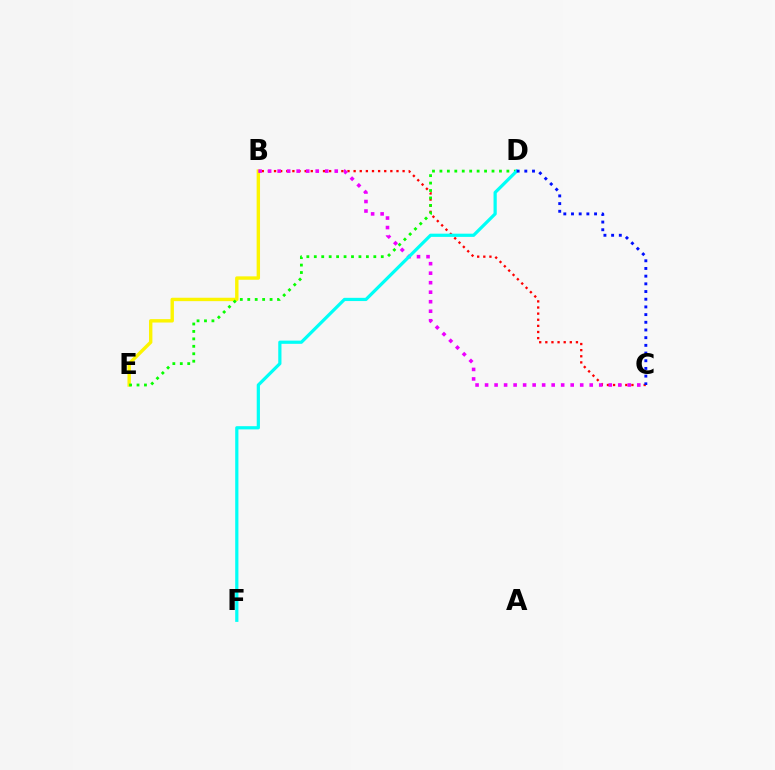{('B', 'E'): [{'color': '#fcf500', 'line_style': 'solid', 'thickness': 2.45}], ('B', 'C'): [{'color': '#ff0000', 'line_style': 'dotted', 'thickness': 1.66}, {'color': '#ee00ff', 'line_style': 'dotted', 'thickness': 2.58}], ('D', 'E'): [{'color': '#08ff00', 'line_style': 'dotted', 'thickness': 2.02}], ('D', 'F'): [{'color': '#00fff6', 'line_style': 'solid', 'thickness': 2.31}], ('C', 'D'): [{'color': '#0010ff', 'line_style': 'dotted', 'thickness': 2.09}]}